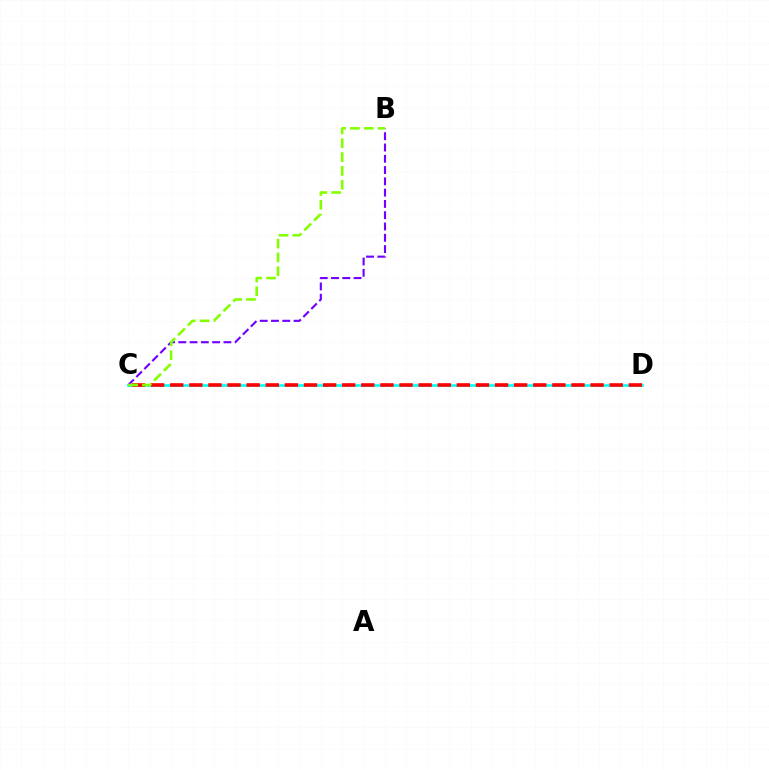{('B', 'C'): [{'color': '#7200ff', 'line_style': 'dashed', 'thickness': 1.53}, {'color': '#84ff00', 'line_style': 'dashed', 'thickness': 1.88}], ('C', 'D'): [{'color': '#00fff6', 'line_style': 'solid', 'thickness': 1.88}, {'color': '#ff0000', 'line_style': 'dashed', 'thickness': 2.6}]}